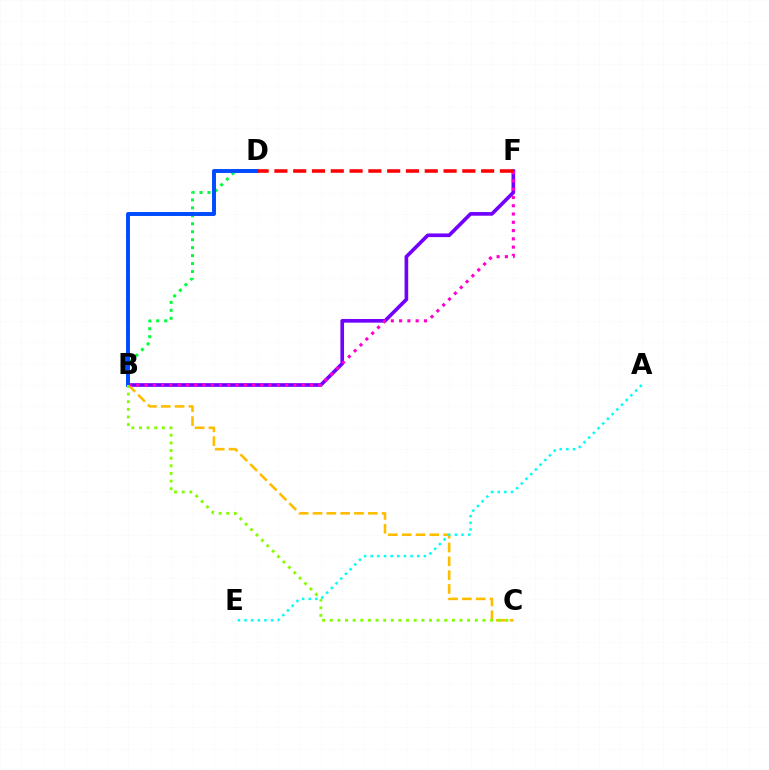{('B', 'D'): [{'color': '#00ff39', 'line_style': 'dotted', 'thickness': 2.16}, {'color': '#004bff', 'line_style': 'solid', 'thickness': 2.83}], ('B', 'F'): [{'color': '#7200ff', 'line_style': 'solid', 'thickness': 2.63}, {'color': '#ff00cf', 'line_style': 'dotted', 'thickness': 2.25}], ('B', 'C'): [{'color': '#ffbd00', 'line_style': 'dashed', 'thickness': 1.88}, {'color': '#84ff00', 'line_style': 'dotted', 'thickness': 2.07}], ('A', 'E'): [{'color': '#00fff6', 'line_style': 'dotted', 'thickness': 1.8}], ('D', 'F'): [{'color': '#ff0000', 'line_style': 'dashed', 'thickness': 2.55}]}